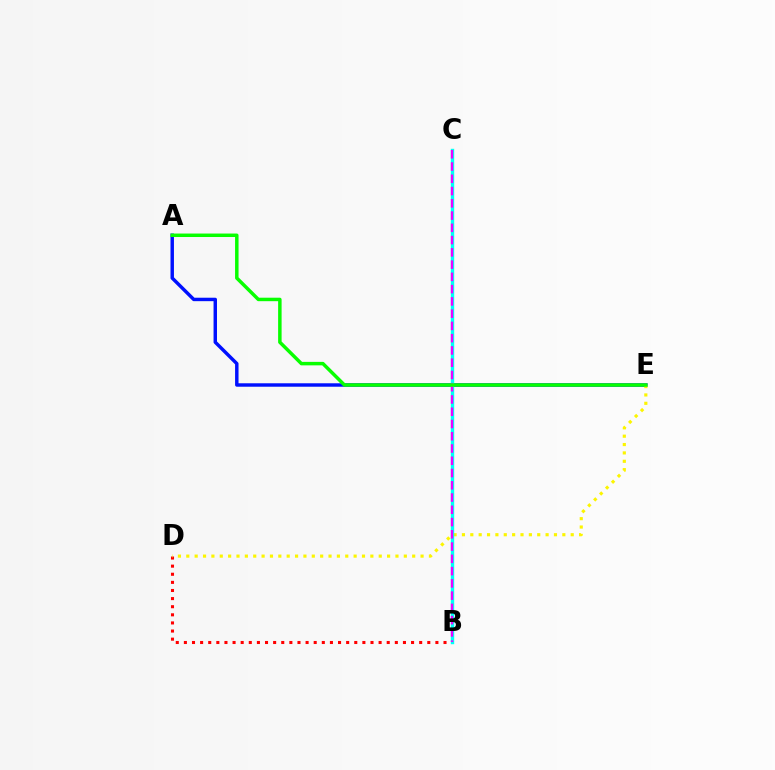{('A', 'E'): [{'color': '#0010ff', 'line_style': 'solid', 'thickness': 2.48}, {'color': '#08ff00', 'line_style': 'solid', 'thickness': 2.5}], ('B', 'D'): [{'color': '#ff0000', 'line_style': 'dotted', 'thickness': 2.2}], ('D', 'E'): [{'color': '#fcf500', 'line_style': 'dotted', 'thickness': 2.27}], ('B', 'C'): [{'color': '#00fff6', 'line_style': 'solid', 'thickness': 2.45}, {'color': '#ee00ff', 'line_style': 'dashed', 'thickness': 1.67}]}